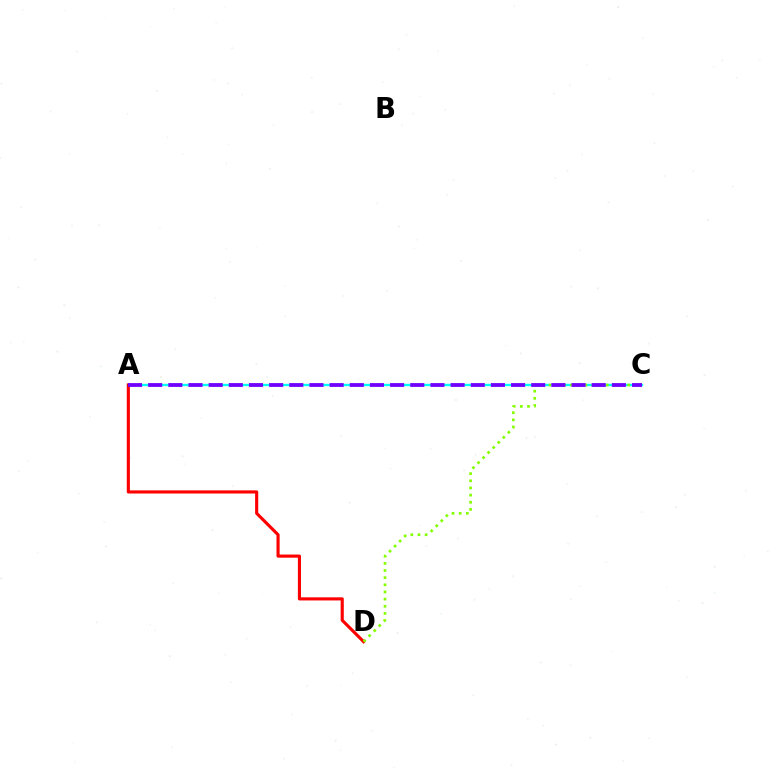{('A', 'C'): [{'color': '#00fff6', 'line_style': 'solid', 'thickness': 1.68}, {'color': '#7200ff', 'line_style': 'dashed', 'thickness': 2.74}], ('A', 'D'): [{'color': '#ff0000', 'line_style': 'solid', 'thickness': 2.25}], ('C', 'D'): [{'color': '#84ff00', 'line_style': 'dotted', 'thickness': 1.94}]}